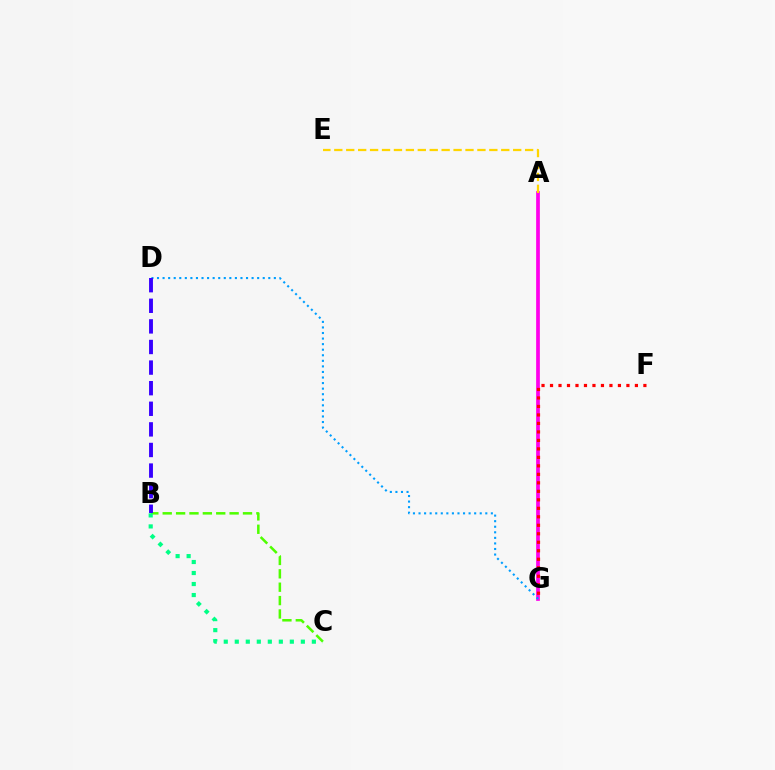{('A', 'G'): [{'color': '#ff00ed', 'line_style': 'solid', 'thickness': 2.67}], ('D', 'G'): [{'color': '#009eff', 'line_style': 'dotted', 'thickness': 1.51}], ('F', 'G'): [{'color': '#ff0000', 'line_style': 'dotted', 'thickness': 2.31}], ('B', 'C'): [{'color': '#4fff00', 'line_style': 'dashed', 'thickness': 1.82}, {'color': '#00ff86', 'line_style': 'dotted', 'thickness': 2.99}], ('A', 'E'): [{'color': '#ffd500', 'line_style': 'dashed', 'thickness': 1.62}], ('B', 'D'): [{'color': '#3700ff', 'line_style': 'dashed', 'thickness': 2.8}]}